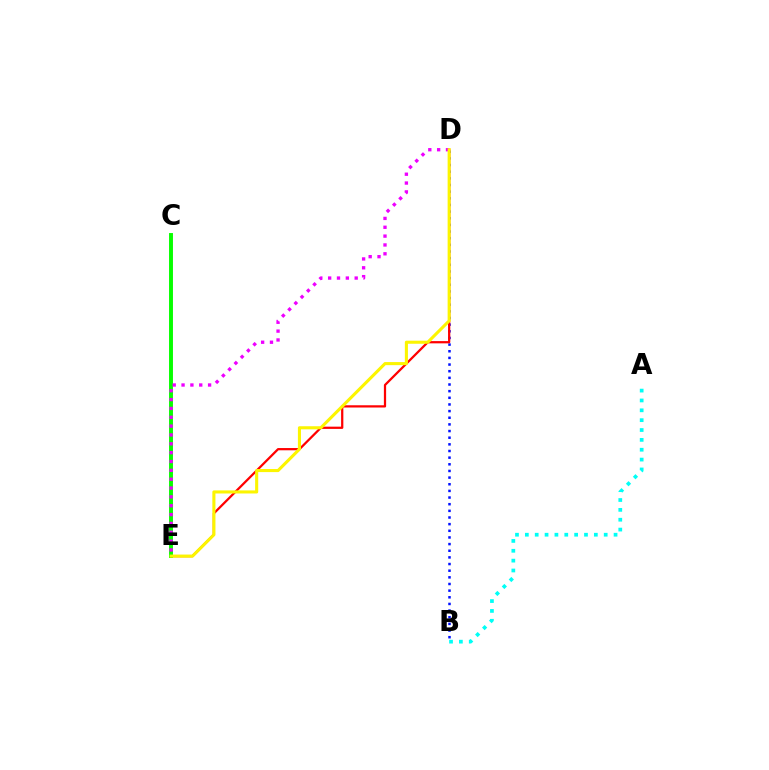{('B', 'D'): [{'color': '#0010ff', 'line_style': 'dotted', 'thickness': 1.81}], ('D', 'E'): [{'color': '#ff0000', 'line_style': 'solid', 'thickness': 1.62}, {'color': '#ee00ff', 'line_style': 'dotted', 'thickness': 2.4}, {'color': '#fcf500', 'line_style': 'solid', 'thickness': 2.22}], ('C', 'E'): [{'color': '#08ff00', 'line_style': 'solid', 'thickness': 2.82}], ('A', 'B'): [{'color': '#00fff6', 'line_style': 'dotted', 'thickness': 2.68}]}